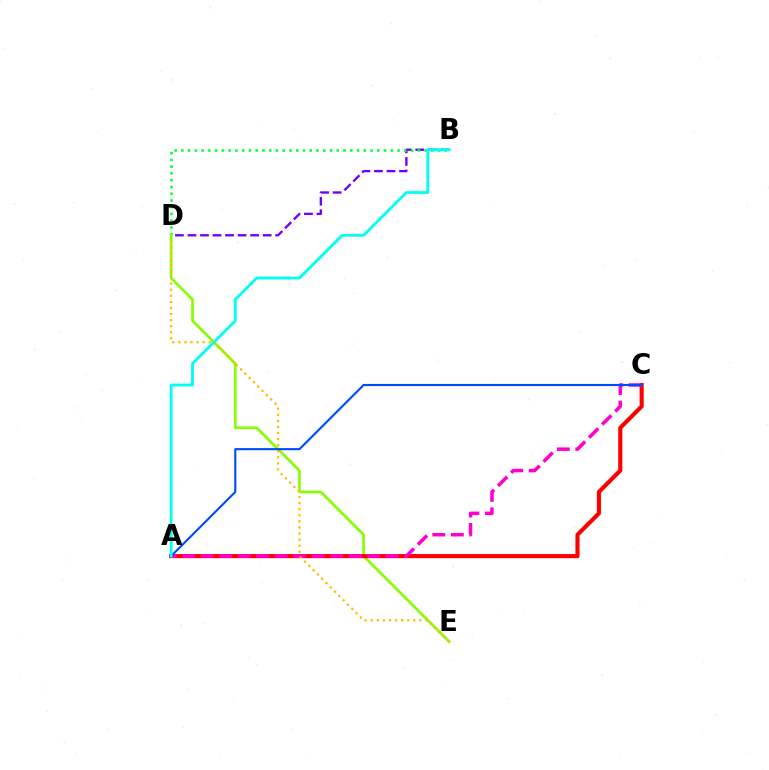{('B', 'D'): [{'color': '#7200ff', 'line_style': 'dashed', 'thickness': 1.7}, {'color': '#00ff39', 'line_style': 'dotted', 'thickness': 1.84}], ('D', 'E'): [{'color': '#84ff00', 'line_style': 'solid', 'thickness': 1.92}, {'color': '#ffbd00', 'line_style': 'dotted', 'thickness': 1.65}], ('A', 'C'): [{'color': '#ff0000', 'line_style': 'solid', 'thickness': 2.97}, {'color': '#ff00cf', 'line_style': 'dashed', 'thickness': 2.51}, {'color': '#004bff', 'line_style': 'solid', 'thickness': 1.53}], ('A', 'B'): [{'color': '#00fff6', 'line_style': 'solid', 'thickness': 2.03}]}